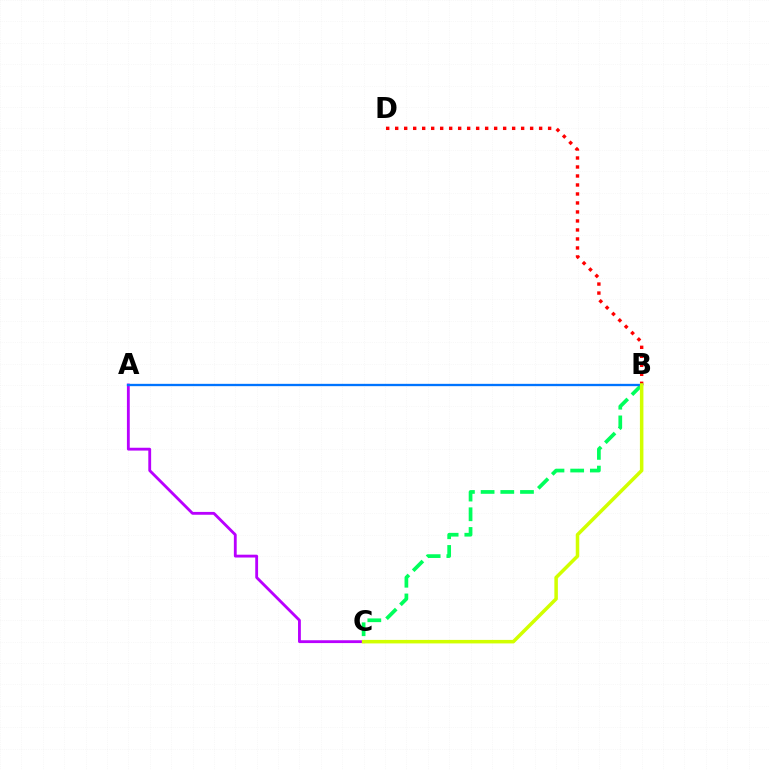{('A', 'C'): [{'color': '#b900ff', 'line_style': 'solid', 'thickness': 2.04}], ('B', 'D'): [{'color': '#ff0000', 'line_style': 'dotted', 'thickness': 2.44}], ('B', 'C'): [{'color': '#00ff5c', 'line_style': 'dashed', 'thickness': 2.67}, {'color': '#d1ff00', 'line_style': 'solid', 'thickness': 2.53}], ('A', 'B'): [{'color': '#0074ff', 'line_style': 'solid', 'thickness': 1.67}]}